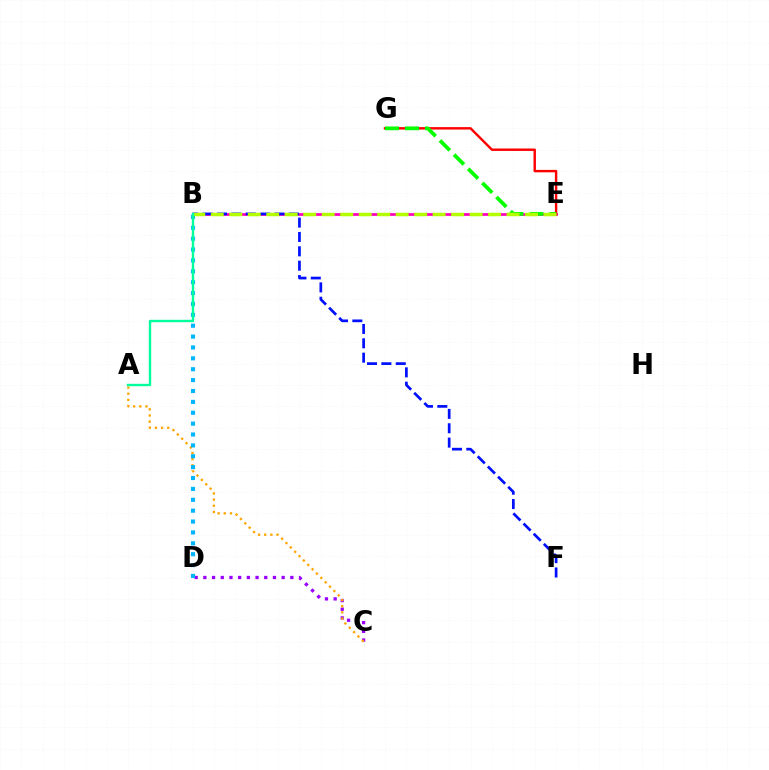{('B', 'E'): [{'color': '#ff00bd', 'line_style': 'solid', 'thickness': 1.98}, {'color': '#b3ff00', 'line_style': 'dashed', 'thickness': 2.51}], ('C', 'D'): [{'color': '#9b00ff', 'line_style': 'dotted', 'thickness': 2.36}], ('E', 'G'): [{'color': '#ff0000', 'line_style': 'solid', 'thickness': 1.75}, {'color': '#08ff00', 'line_style': 'dashed', 'thickness': 2.72}], ('A', 'C'): [{'color': '#ffa500', 'line_style': 'dotted', 'thickness': 1.67}], ('B', 'D'): [{'color': '#00b5ff', 'line_style': 'dotted', 'thickness': 2.96}], ('B', 'F'): [{'color': '#0010ff', 'line_style': 'dashed', 'thickness': 1.95}], ('A', 'B'): [{'color': '#00ff9d', 'line_style': 'solid', 'thickness': 1.73}]}